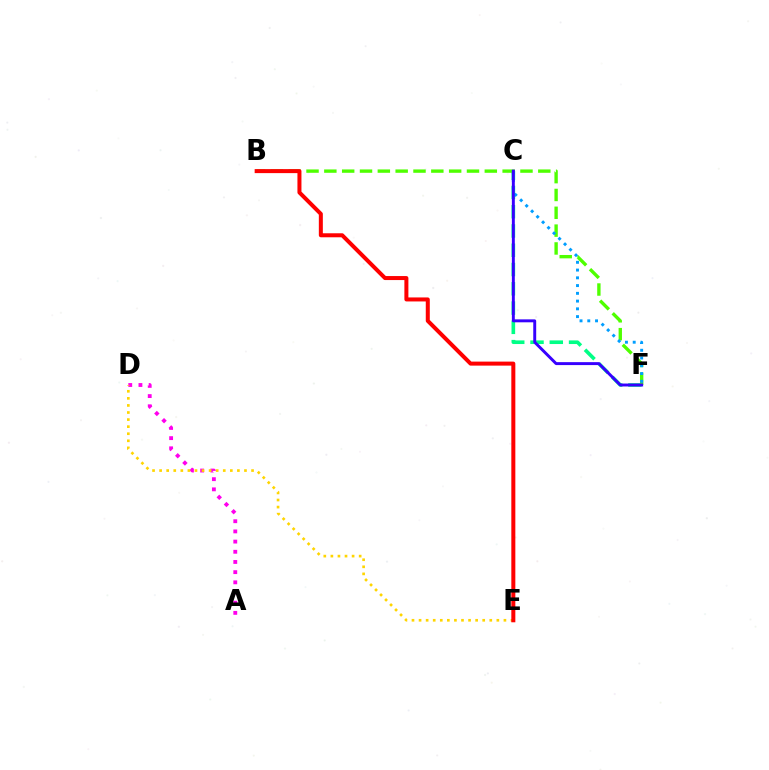{('C', 'F'): [{'color': '#00ff86', 'line_style': 'dashed', 'thickness': 2.62}, {'color': '#009eff', 'line_style': 'dotted', 'thickness': 2.11}, {'color': '#3700ff', 'line_style': 'solid', 'thickness': 2.12}], ('B', 'F'): [{'color': '#4fff00', 'line_style': 'dashed', 'thickness': 2.42}], ('A', 'D'): [{'color': '#ff00ed', 'line_style': 'dotted', 'thickness': 2.77}], ('D', 'E'): [{'color': '#ffd500', 'line_style': 'dotted', 'thickness': 1.92}], ('B', 'E'): [{'color': '#ff0000', 'line_style': 'solid', 'thickness': 2.89}]}